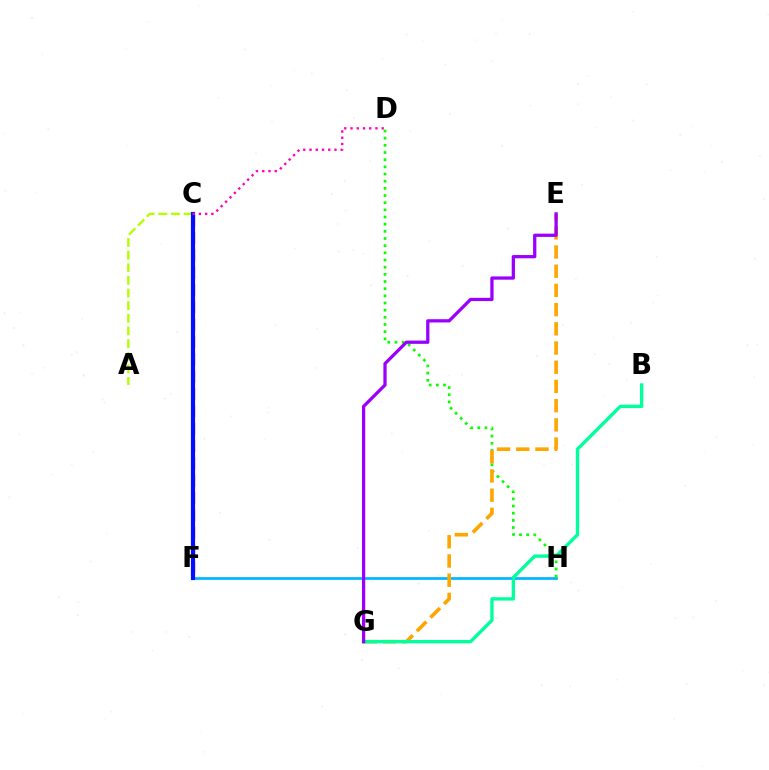{('F', 'H'): [{'color': '#00b5ff', 'line_style': 'solid', 'thickness': 1.93}], ('D', 'H'): [{'color': '#08ff00', 'line_style': 'dotted', 'thickness': 1.95}], ('C', 'F'): [{'color': '#ff0000', 'line_style': 'dashed', 'thickness': 2.36}, {'color': '#0010ff', 'line_style': 'solid', 'thickness': 3.0}], ('E', 'G'): [{'color': '#ffa500', 'line_style': 'dashed', 'thickness': 2.61}, {'color': '#9b00ff', 'line_style': 'solid', 'thickness': 2.35}], ('A', 'C'): [{'color': '#b3ff00', 'line_style': 'dashed', 'thickness': 1.72}], ('B', 'G'): [{'color': '#00ff9d', 'line_style': 'solid', 'thickness': 2.41}], ('C', 'D'): [{'color': '#ff00bd', 'line_style': 'dotted', 'thickness': 1.69}]}